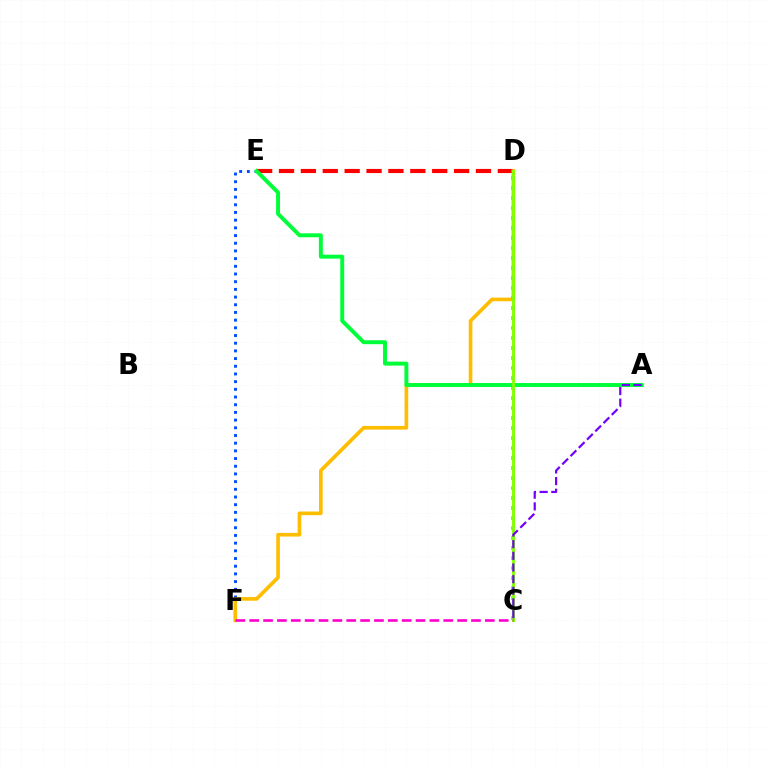{('E', 'F'): [{'color': '#004bff', 'line_style': 'dotted', 'thickness': 2.09}], ('D', 'E'): [{'color': '#ff0000', 'line_style': 'dashed', 'thickness': 2.97}], ('D', 'F'): [{'color': '#ffbd00', 'line_style': 'solid', 'thickness': 2.63}], ('C', 'D'): [{'color': '#00fff6', 'line_style': 'dotted', 'thickness': 2.72}, {'color': '#84ff00', 'line_style': 'solid', 'thickness': 2.09}], ('A', 'E'): [{'color': '#00ff39', 'line_style': 'solid', 'thickness': 2.84}], ('C', 'F'): [{'color': '#ff00cf', 'line_style': 'dashed', 'thickness': 1.88}], ('A', 'C'): [{'color': '#7200ff', 'line_style': 'dashed', 'thickness': 1.58}]}